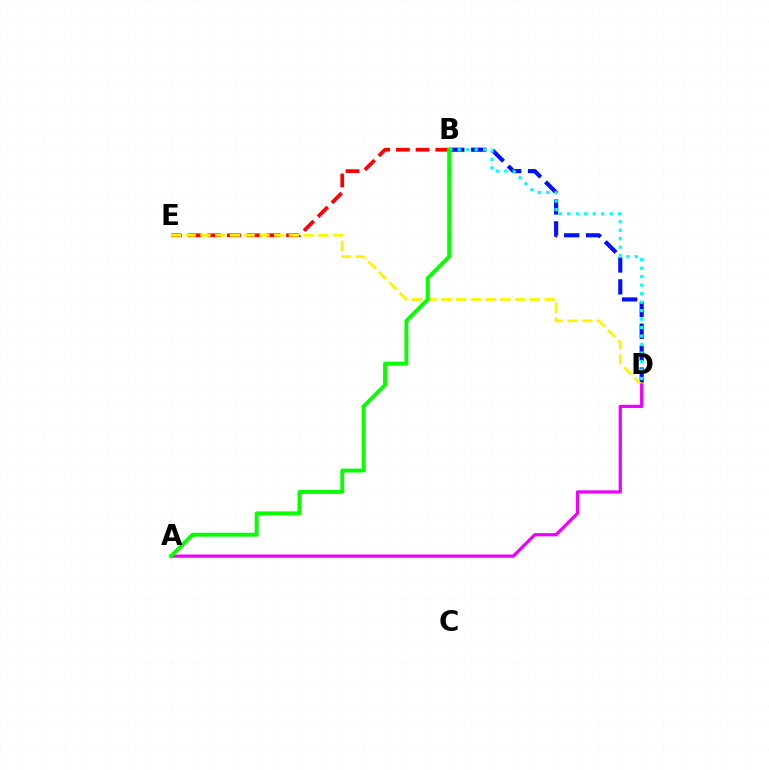{('B', 'D'): [{'color': '#0010ff', 'line_style': 'dashed', 'thickness': 2.98}, {'color': '#00fff6', 'line_style': 'dotted', 'thickness': 2.3}], ('B', 'E'): [{'color': '#ff0000', 'line_style': 'dashed', 'thickness': 2.68}], ('D', 'E'): [{'color': '#fcf500', 'line_style': 'dashed', 'thickness': 2.0}], ('A', 'D'): [{'color': '#ee00ff', 'line_style': 'solid', 'thickness': 2.32}], ('A', 'B'): [{'color': '#08ff00', 'line_style': 'solid', 'thickness': 2.8}]}